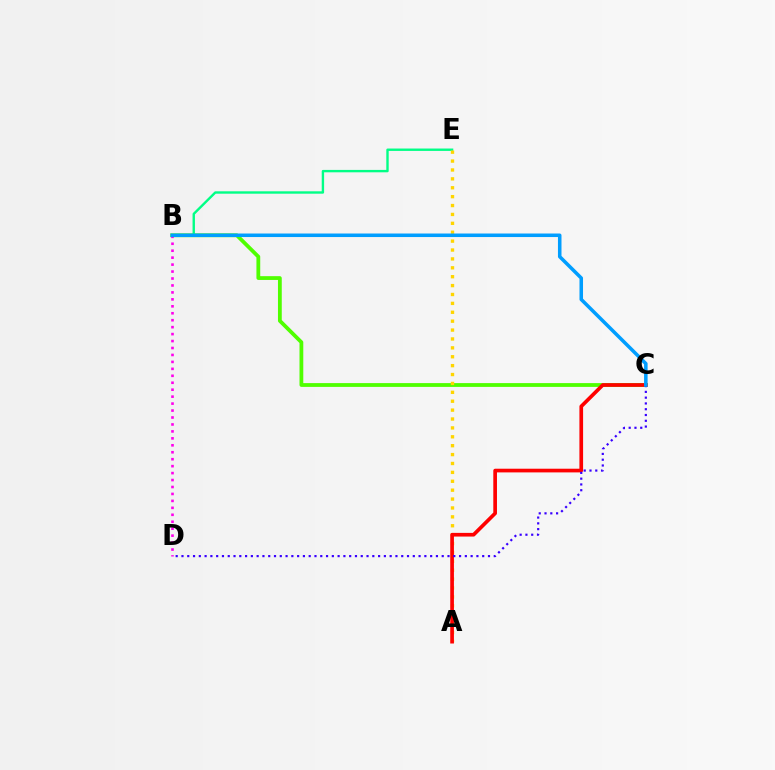{('B', 'C'): [{'color': '#4fff00', 'line_style': 'solid', 'thickness': 2.73}, {'color': '#009eff', 'line_style': 'solid', 'thickness': 2.55}], ('B', 'E'): [{'color': '#00ff86', 'line_style': 'solid', 'thickness': 1.72}], ('A', 'E'): [{'color': '#ffd500', 'line_style': 'dotted', 'thickness': 2.42}], ('A', 'C'): [{'color': '#ff0000', 'line_style': 'solid', 'thickness': 2.65}], ('B', 'D'): [{'color': '#ff00ed', 'line_style': 'dotted', 'thickness': 1.89}], ('C', 'D'): [{'color': '#3700ff', 'line_style': 'dotted', 'thickness': 1.57}]}